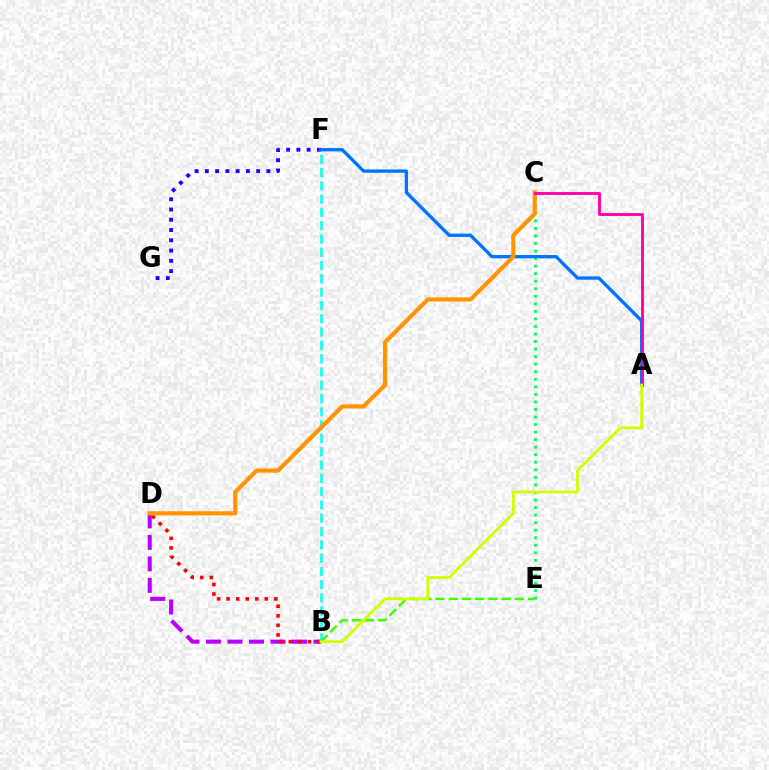{('B', 'D'): [{'color': '#b900ff', 'line_style': 'dashed', 'thickness': 2.92}, {'color': '#ff0000', 'line_style': 'dotted', 'thickness': 2.59}], ('B', 'F'): [{'color': '#00fff6', 'line_style': 'dashed', 'thickness': 1.81}], ('F', 'G'): [{'color': '#2500ff', 'line_style': 'dotted', 'thickness': 2.79}], ('C', 'E'): [{'color': '#00ff5c', 'line_style': 'dotted', 'thickness': 2.05}], ('A', 'F'): [{'color': '#0074ff', 'line_style': 'solid', 'thickness': 2.39}], ('C', 'D'): [{'color': '#ff9400', 'line_style': 'solid', 'thickness': 2.97}], ('B', 'E'): [{'color': '#3dff00', 'line_style': 'dashed', 'thickness': 1.8}], ('A', 'C'): [{'color': '#ff00ac', 'line_style': 'solid', 'thickness': 2.07}], ('A', 'B'): [{'color': '#d1ff00', 'line_style': 'solid', 'thickness': 2.01}]}